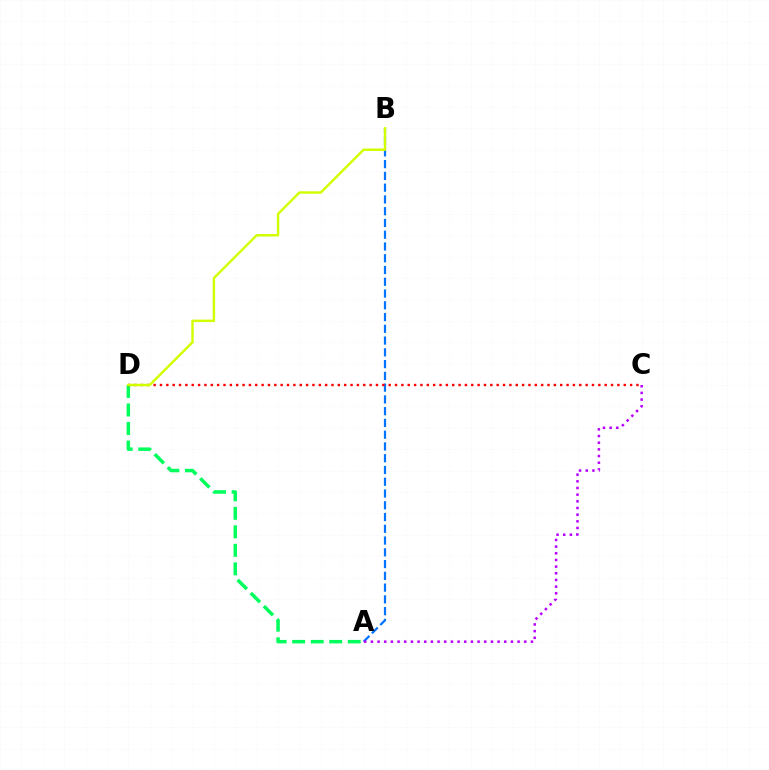{('A', 'D'): [{'color': '#00ff5c', 'line_style': 'dashed', 'thickness': 2.52}], ('A', 'B'): [{'color': '#0074ff', 'line_style': 'dashed', 'thickness': 1.6}], ('C', 'D'): [{'color': '#ff0000', 'line_style': 'dotted', 'thickness': 1.73}], ('A', 'C'): [{'color': '#b900ff', 'line_style': 'dotted', 'thickness': 1.81}], ('B', 'D'): [{'color': '#d1ff00', 'line_style': 'solid', 'thickness': 1.76}]}